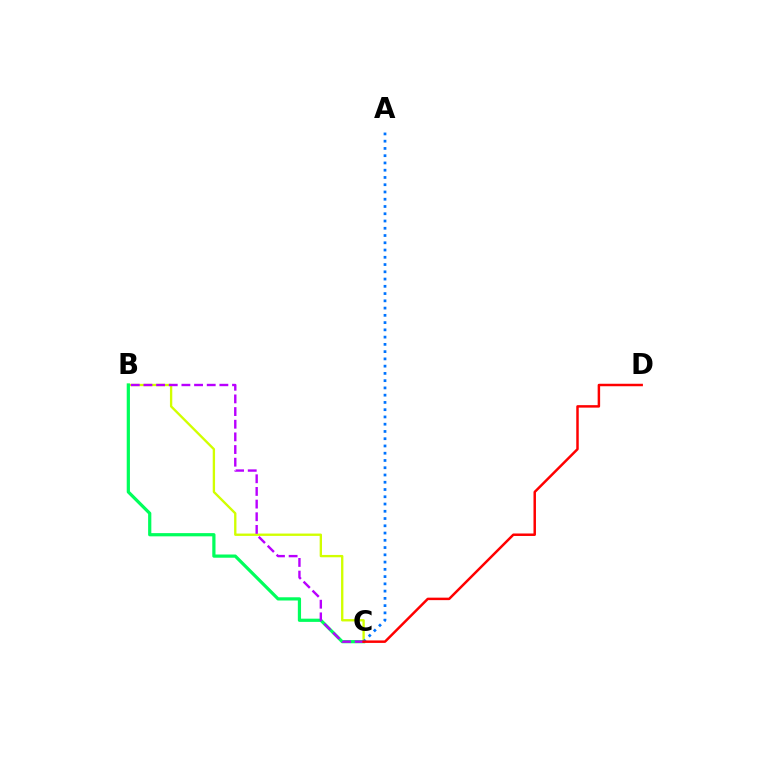{('B', 'C'): [{'color': '#d1ff00', 'line_style': 'solid', 'thickness': 1.69}, {'color': '#00ff5c', 'line_style': 'solid', 'thickness': 2.32}, {'color': '#b900ff', 'line_style': 'dashed', 'thickness': 1.72}], ('A', 'C'): [{'color': '#0074ff', 'line_style': 'dotted', 'thickness': 1.97}], ('C', 'D'): [{'color': '#ff0000', 'line_style': 'solid', 'thickness': 1.78}]}